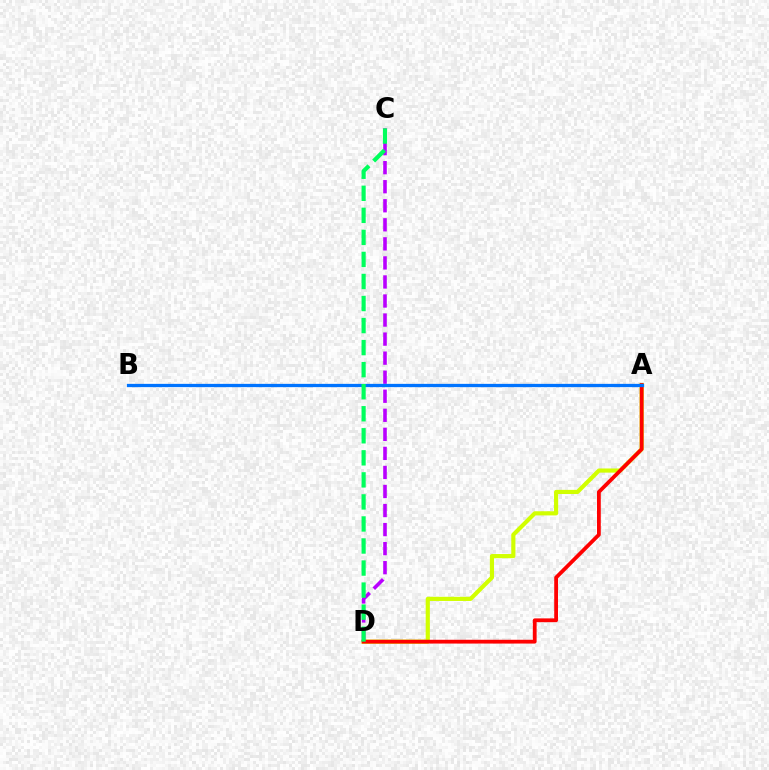{('A', 'D'): [{'color': '#d1ff00', 'line_style': 'solid', 'thickness': 2.99}, {'color': '#ff0000', 'line_style': 'solid', 'thickness': 2.72}], ('C', 'D'): [{'color': '#b900ff', 'line_style': 'dashed', 'thickness': 2.59}, {'color': '#00ff5c', 'line_style': 'dashed', 'thickness': 2.99}], ('A', 'B'): [{'color': '#0074ff', 'line_style': 'solid', 'thickness': 2.36}]}